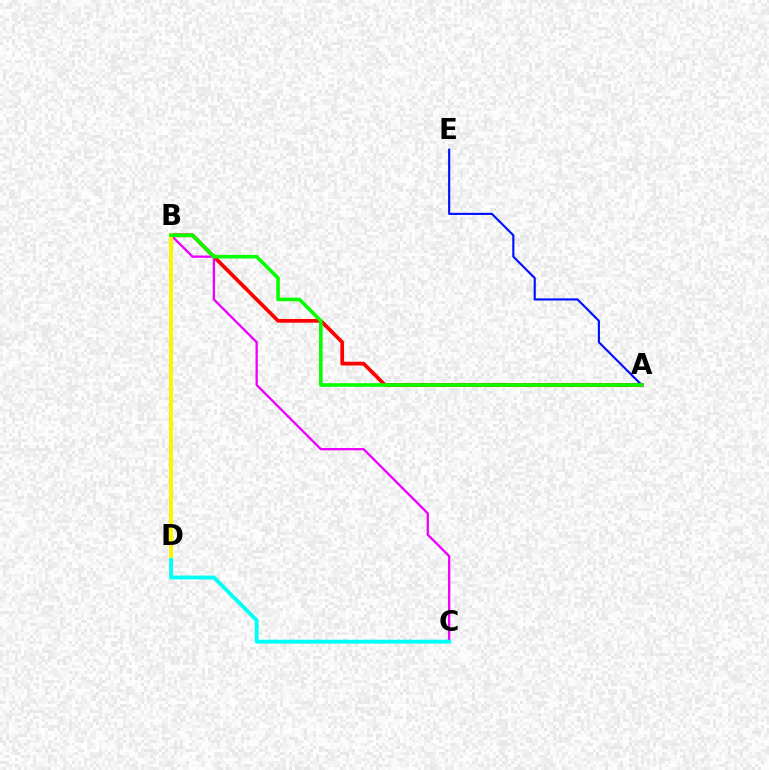{('A', 'B'): [{'color': '#ff0000', 'line_style': 'solid', 'thickness': 2.69}, {'color': '#08ff00', 'line_style': 'solid', 'thickness': 2.6}], ('A', 'E'): [{'color': '#0010ff', 'line_style': 'solid', 'thickness': 1.54}], ('B', 'C'): [{'color': '#ee00ff', 'line_style': 'solid', 'thickness': 1.66}], ('C', 'D'): [{'color': '#00fff6', 'line_style': 'solid', 'thickness': 2.79}], ('B', 'D'): [{'color': '#fcf500', 'line_style': 'solid', 'thickness': 2.82}]}